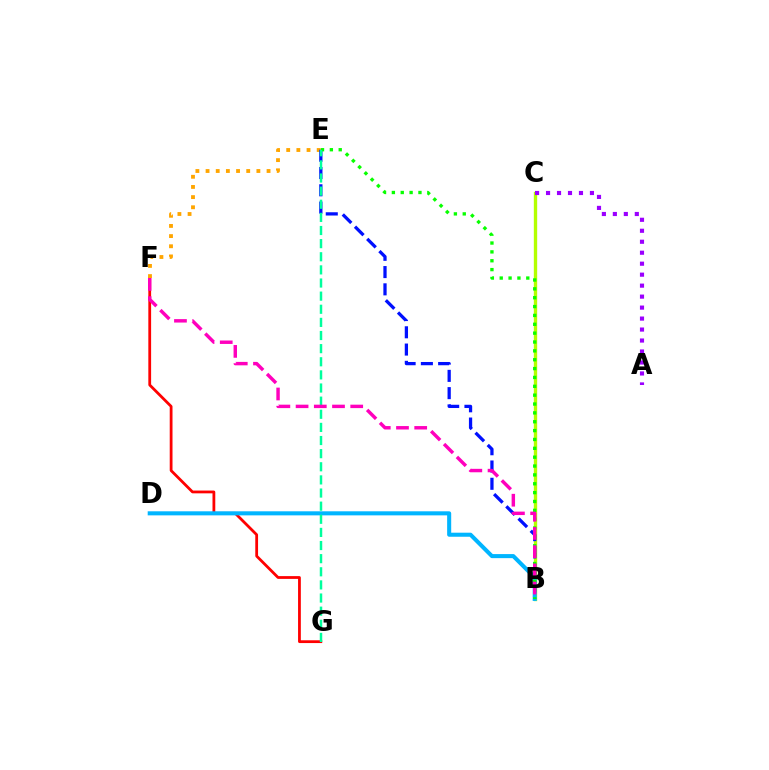{('B', 'C'): [{'color': '#b3ff00', 'line_style': 'solid', 'thickness': 2.41}], ('F', 'G'): [{'color': '#ff0000', 'line_style': 'solid', 'thickness': 2.0}], ('E', 'F'): [{'color': '#ffa500', 'line_style': 'dotted', 'thickness': 2.76}], ('B', 'E'): [{'color': '#0010ff', 'line_style': 'dashed', 'thickness': 2.35}, {'color': '#08ff00', 'line_style': 'dotted', 'thickness': 2.41}], ('A', 'C'): [{'color': '#9b00ff', 'line_style': 'dotted', 'thickness': 2.98}], ('B', 'D'): [{'color': '#00b5ff', 'line_style': 'solid', 'thickness': 2.92}], ('E', 'G'): [{'color': '#00ff9d', 'line_style': 'dashed', 'thickness': 1.78}], ('B', 'F'): [{'color': '#ff00bd', 'line_style': 'dashed', 'thickness': 2.47}]}